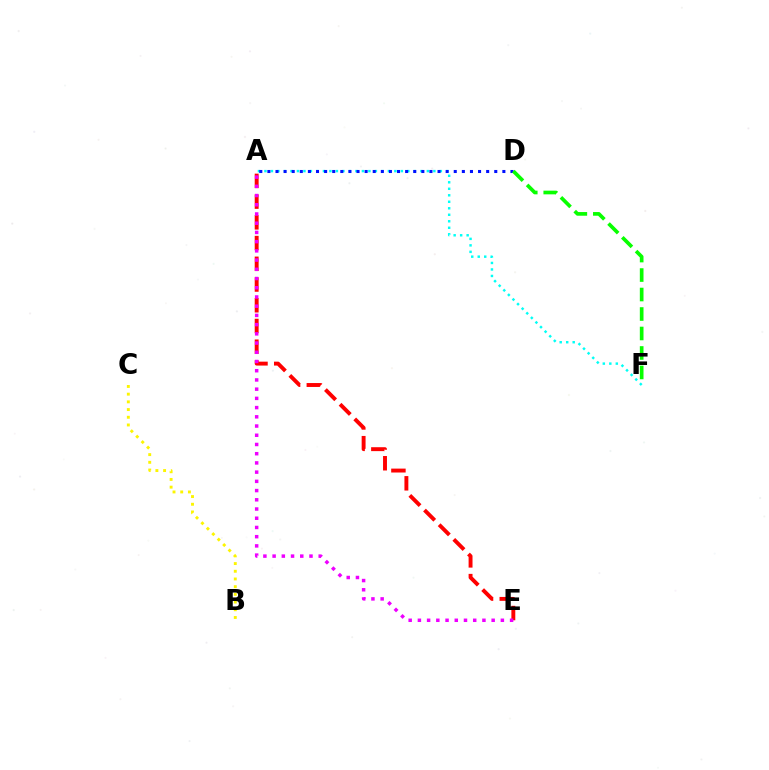{('A', 'E'): [{'color': '#ff0000', 'line_style': 'dashed', 'thickness': 2.82}, {'color': '#ee00ff', 'line_style': 'dotted', 'thickness': 2.5}], ('A', 'F'): [{'color': '#00fff6', 'line_style': 'dotted', 'thickness': 1.77}], ('A', 'D'): [{'color': '#0010ff', 'line_style': 'dotted', 'thickness': 2.2}], ('D', 'F'): [{'color': '#08ff00', 'line_style': 'dashed', 'thickness': 2.65}], ('B', 'C'): [{'color': '#fcf500', 'line_style': 'dotted', 'thickness': 2.09}]}